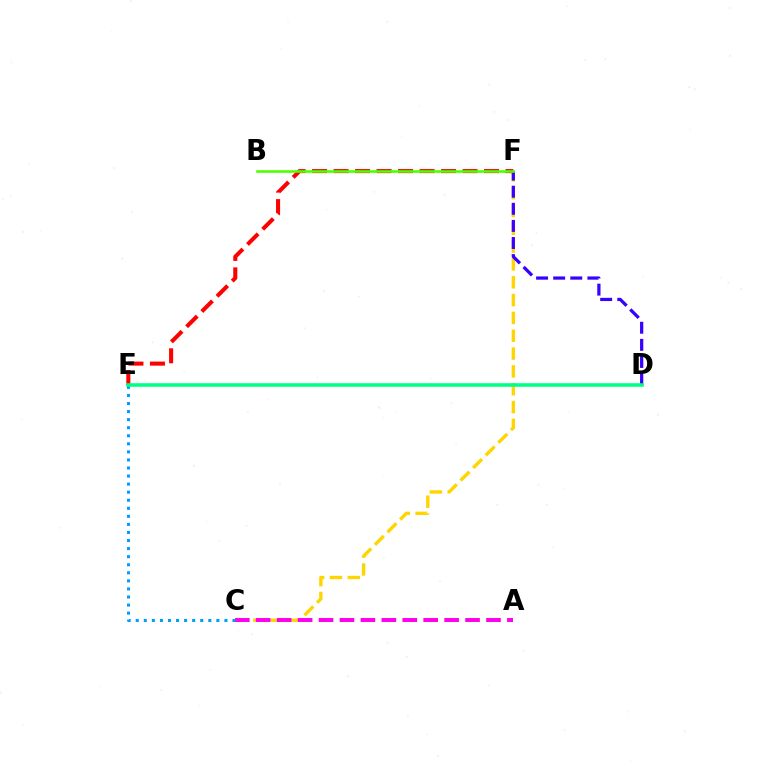{('C', 'F'): [{'color': '#ffd500', 'line_style': 'dashed', 'thickness': 2.42}], ('E', 'F'): [{'color': '#ff0000', 'line_style': 'dashed', 'thickness': 2.92}], ('D', 'F'): [{'color': '#3700ff', 'line_style': 'dashed', 'thickness': 2.32}], ('A', 'C'): [{'color': '#ff00ed', 'line_style': 'dashed', 'thickness': 2.84}], ('C', 'E'): [{'color': '#009eff', 'line_style': 'dotted', 'thickness': 2.19}], ('B', 'F'): [{'color': '#4fff00', 'line_style': 'solid', 'thickness': 1.88}], ('D', 'E'): [{'color': '#00ff86', 'line_style': 'solid', 'thickness': 2.57}]}